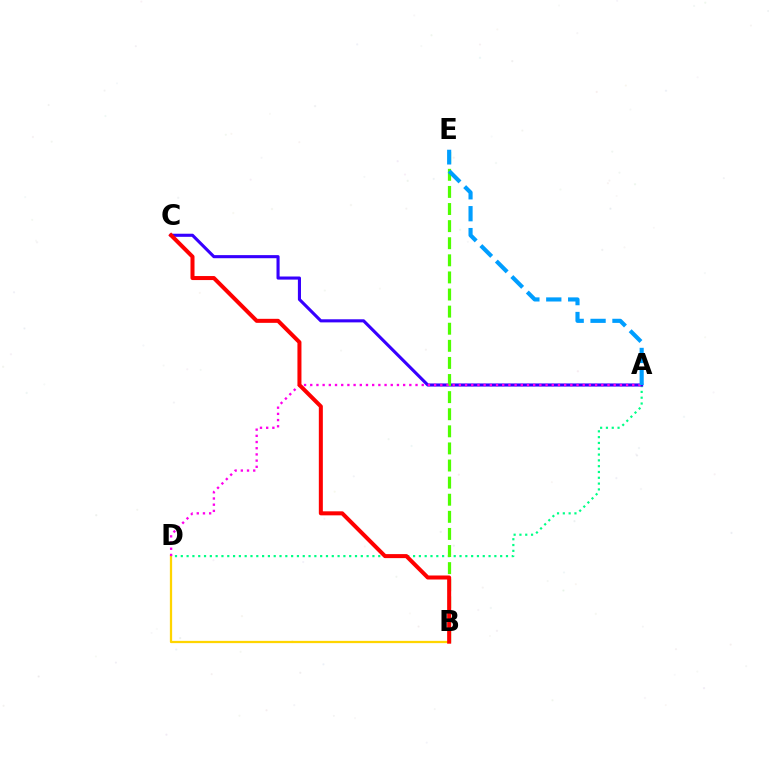{('B', 'D'): [{'color': '#ffd500', 'line_style': 'solid', 'thickness': 1.62}], ('A', 'D'): [{'color': '#00ff86', 'line_style': 'dotted', 'thickness': 1.58}, {'color': '#ff00ed', 'line_style': 'dotted', 'thickness': 1.68}], ('A', 'C'): [{'color': '#3700ff', 'line_style': 'solid', 'thickness': 2.23}], ('B', 'E'): [{'color': '#4fff00', 'line_style': 'dashed', 'thickness': 2.32}], ('A', 'E'): [{'color': '#009eff', 'line_style': 'dashed', 'thickness': 2.97}], ('B', 'C'): [{'color': '#ff0000', 'line_style': 'solid', 'thickness': 2.9}]}